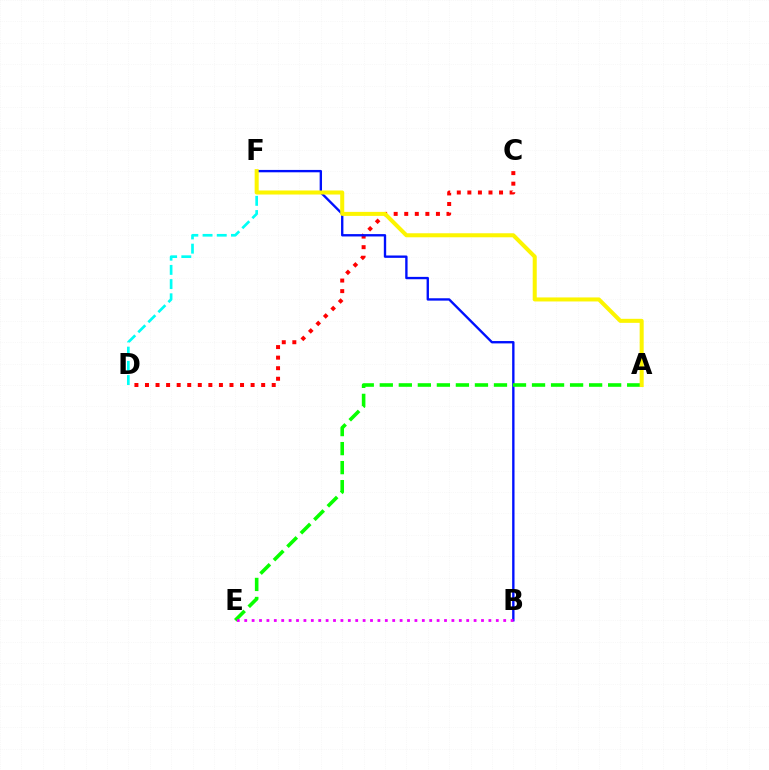{('C', 'D'): [{'color': '#ff0000', 'line_style': 'dotted', 'thickness': 2.87}], ('D', 'F'): [{'color': '#00fff6', 'line_style': 'dashed', 'thickness': 1.93}], ('B', 'F'): [{'color': '#0010ff', 'line_style': 'solid', 'thickness': 1.7}], ('A', 'E'): [{'color': '#08ff00', 'line_style': 'dashed', 'thickness': 2.59}], ('B', 'E'): [{'color': '#ee00ff', 'line_style': 'dotted', 'thickness': 2.01}], ('A', 'F'): [{'color': '#fcf500', 'line_style': 'solid', 'thickness': 2.9}]}